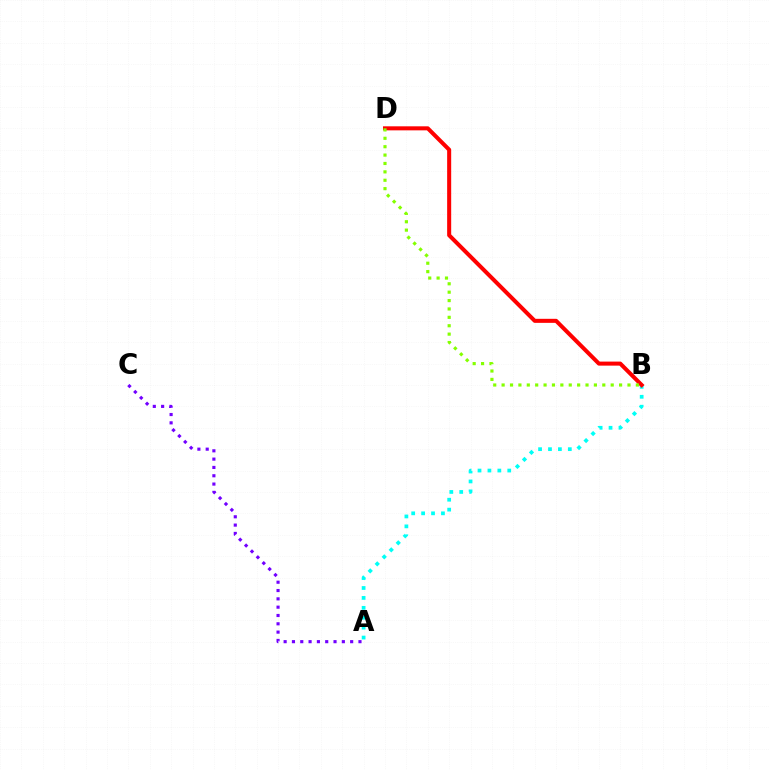{('A', 'B'): [{'color': '#00fff6', 'line_style': 'dotted', 'thickness': 2.69}], ('A', 'C'): [{'color': '#7200ff', 'line_style': 'dotted', 'thickness': 2.26}], ('B', 'D'): [{'color': '#ff0000', 'line_style': 'solid', 'thickness': 2.9}, {'color': '#84ff00', 'line_style': 'dotted', 'thickness': 2.28}]}